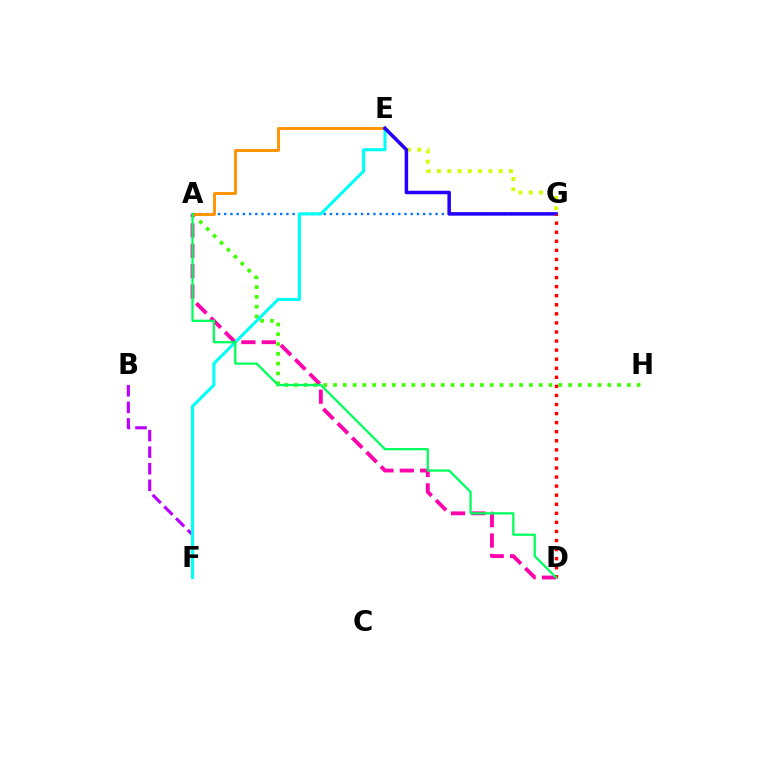{('B', 'F'): [{'color': '#b900ff', 'line_style': 'dashed', 'thickness': 2.25}], ('A', 'G'): [{'color': '#0074ff', 'line_style': 'dotted', 'thickness': 1.69}], ('A', 'H'): [{'color': '#3dff00', 'line_style': 'dotted', 'thickness': 2.66}], ('E', 'G'): [{'color': '#d1ff00', 'line_style': 'dotted', 'thickness': 2.79}, {'color': '#2500ff', 'line_style': 'solid', 'thickness': 2.53}], ('A', 'D'): [{'color': '#ff00ac', 'line_style': 'dashed', 'thickness': 2.77}, {'color': '#00ff5c', 'line_style': 'solid', 'thickness': 1.63}], ('A', 'E'): [{'color': '#ff9400', 'line_style': 'solid', 'thickness': 2.1}], ('E', 'F'): [{'color': '#00fff6', 'line_style': 'solid', 'thickness': 2.22}], ('D', 'G'): [{'color': '#ff0000', 'line_style': 'dotted', 'thickness': 2.46}]}